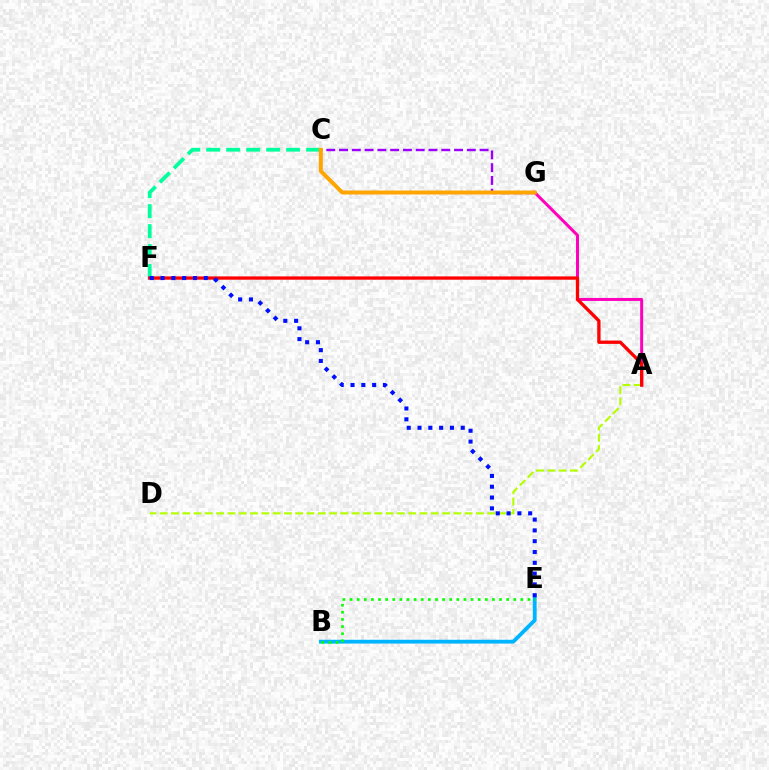{('A', 'G'): [{'color': '#ff00bd', 'line_style': 'solid', 'thickness': 2.16}], ('C', 'F'): [{'color': '#00ff9d', 'line_style': 'dashed', 'thickness': 2.71}], ('A', 'D'): [{'color': '#b3ff00', 'line_style': 'dashed', 'thickness': 1.53}], ('C', 'G'): [{'color': '#9b00ff', 'line_style': 'dashed', 'thickness': 1.74}, {'color': '#ffa500', 'line_style': 'solid', 'thickness': 2.86}], ('A', 'F'): [{'color': '#ff0000', 'line_style': 'solid', 'thickness': 2.38}], ('B', 'E'): [{'color': '#00b5ff', 'line_style': 'solid', 'thickness': 2.74}, {'color': '#08ff00', 'line_style': 'dotted', 'thickness': 1.93}], ('E', 'F'): [{'color': '#0010ff', 'line_style': 'dotted', 'thickness': 2.94}]}